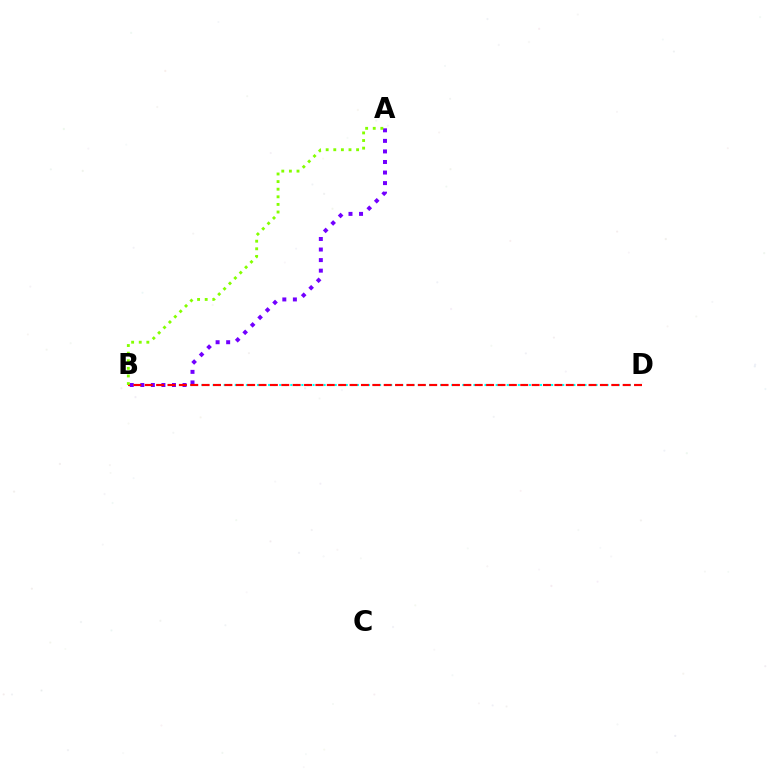{('B', 'D'): [{'color': '#00fff6', 'line_style': 'dotted', 'thickness': 1.51}, {'color': '#ff0000', 'line_style': 'dashed', 'thickness': 1.55}], ('A', 'B'): [{'color': '#7200ff', 'line_style': 'dotted', 'thickness': 2.87}, {'color': '#84ff00', 'line_style': 'dotted', 'thickness': 2.07}]}